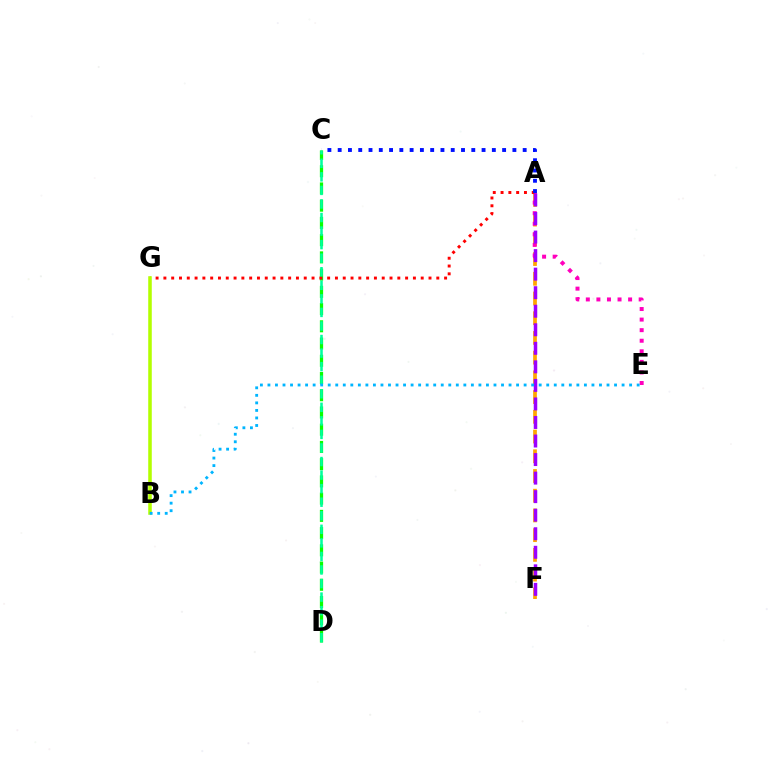{('A', 'F'): [{'color': '#ffa500', 'line_style': 'dashed', 'thickness': 2.68}, {'color': '#9b00ff', 'line_style': 'dashed', 'thickness': 2.52}], ('C', 'D'): [{'color': '#08ff00', 'line_style': 'dashed', 'thickness': 2.34}, {'color': '#00ff9d', 'line_style': 'dashed', 'thickness': 1.84}], ('A', 'E'): [{'color': '#ff00bd', 'line_style': 'dotted', 'thickness': 2.87}], ('A', 'G'): [{'color': '#ff0000', 'line_style': 'dotted', 'thickness': 2.12}], ('B', 'G'): [{'color': '#b3ff00', 'line_style': 'solid', 'thickness': 2.55}], ('A', 'C'): [{'color': '#0010ff', 'line_style': 'dotted', 'thickness': 2.79}], ('B', 'E'): [{'color': '#00b5ff', 'line_style': 'dotted', 'thickness': 2.05}]}